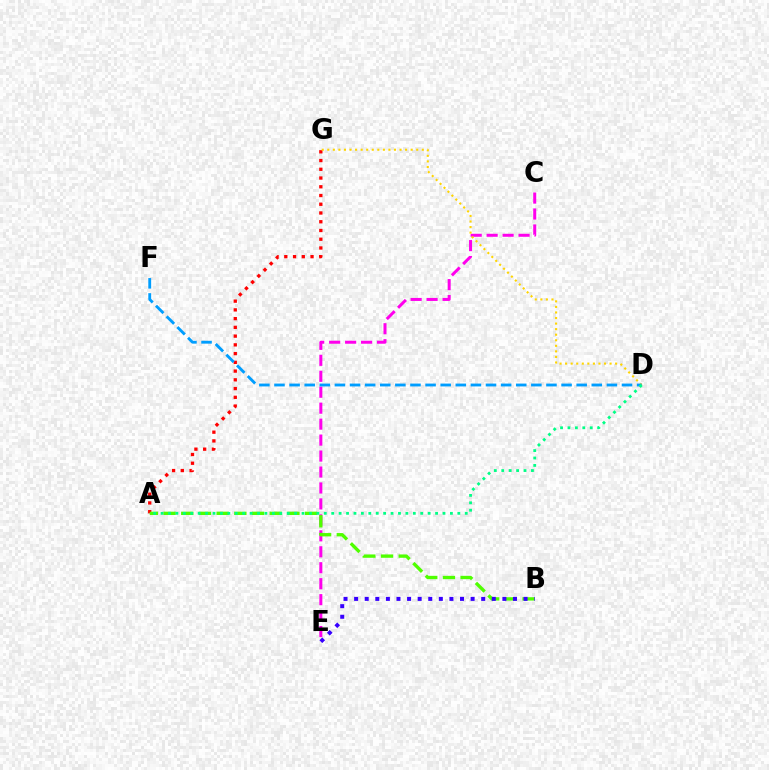{('C', 'E'): [{'color': '#ff00ed', 'line_style': 'dashed', 'thickness': 2.17}], ('A', 'G'): [{'color': '#ff0000', 'line_style': 'dotted', 'thickness': 2.38}], ('A', 'B'): [{'color': '#4fff00', 'line_style': 'dashed', 'thickness': 2.4}], ('D', 'G'): [{'color': '#ffd500', 'line_style': 'dotted', 'thickness': 1.51}], ('D', 'F'): [{'color': '#009eff', 'line_style': 'dashed', 'thickness': 2.05}], ('B', 'E'): [{'color': '#3700ff', 'line_style': 'dotted', 'thickness': 2.88}], ('A', 'D'): [{'color': '#00ff86', 'line_style': 'dotted', 'thickness': 2.02}]}